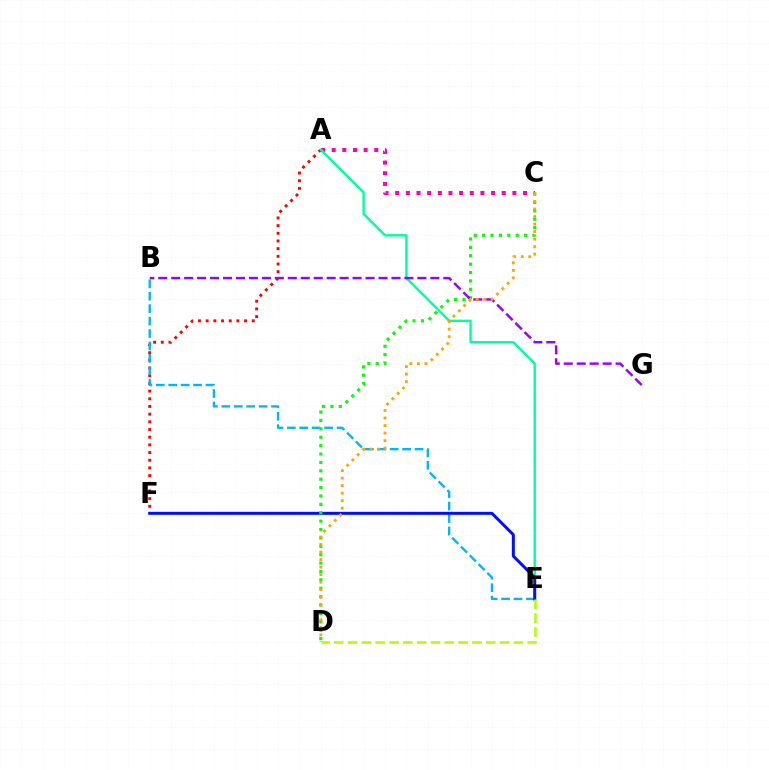{('A', 'F'): [{'color': '#ff0000', 'line_style': 'dotted', 'thickness': 2.09}], ('A', 'C'): [{'color': '#ff00bd', 'line_style': 'dotted', 'thickness': 2.89}], ('B', 'E'): [{'color': '#00b5ff', 'line_style': 'dashed', 'thickness': 1.69}], ('A', 'E'): [{'color': '#00ff9d', 'line_style': 'solid', 'thickness': 1.72}], ('E', 'F'): [{'color': '#0010ff', 'line_style': 'solid', 'thickness': 2.16}], ('C', 'D'): [{'color': '#08ff00', 'line_style': 'dotted', 'thickness': 2.28}, {'color': '#ffa500', 'line_style': 'dotted', 'thickness': 2.05}], ('B', 'G'): [{'color': '#9b00ff', 'line_style': 'dashed', 'thickness': 1.76}], ('D', 'E'): [{'color': '#b3ff00', 'line_style': 'dashed', 'thickness': 1.88}]}